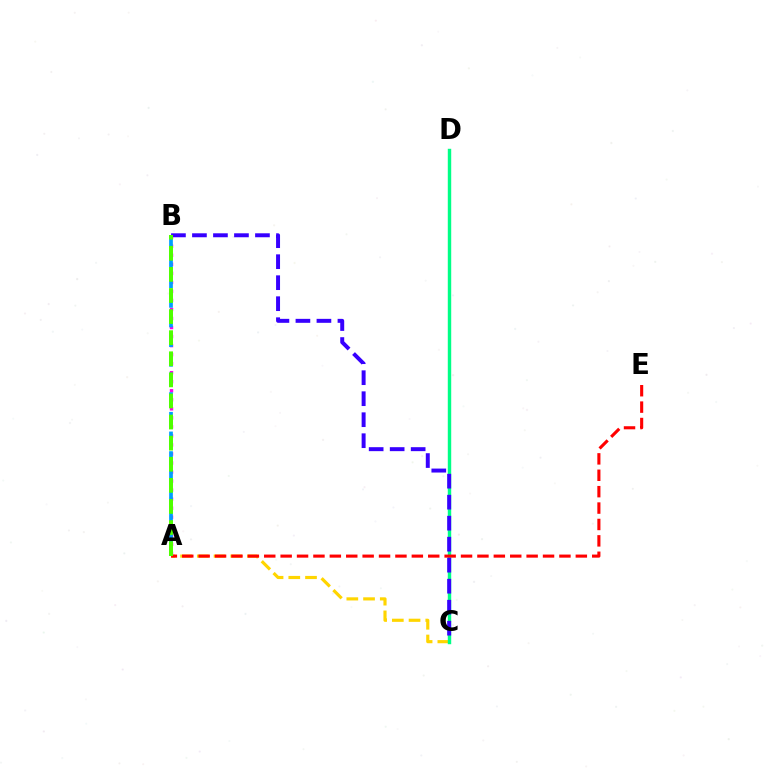{('A', 'C'): [{'color': '#ffd500', 'line_style': 'dashed', 'thickness': 2.27}], ('C', 'D'): [{'color': '#00ff86', 'line_style': 'solid', 'thickness': 2.47}], ('A', 'E'): [{'color': '#ff0000', 'line_style': 'dashed', 'thickness': 2.23}], ('A', 'B'): [{'color': '#ff00ed', 'line_style': 'dotted', 'thickness': 2.45}, {'color': '#009eff', 'line_style': 'dashed', 'thickness': 2.67}, {'color': '#4fff00', 'line_style': 'dashed', 'thickness': 2.87}], ('B', 'C'): [{'color': '#3700ff', 'line_style': 'dashed', 'thickness': 2.85}]}